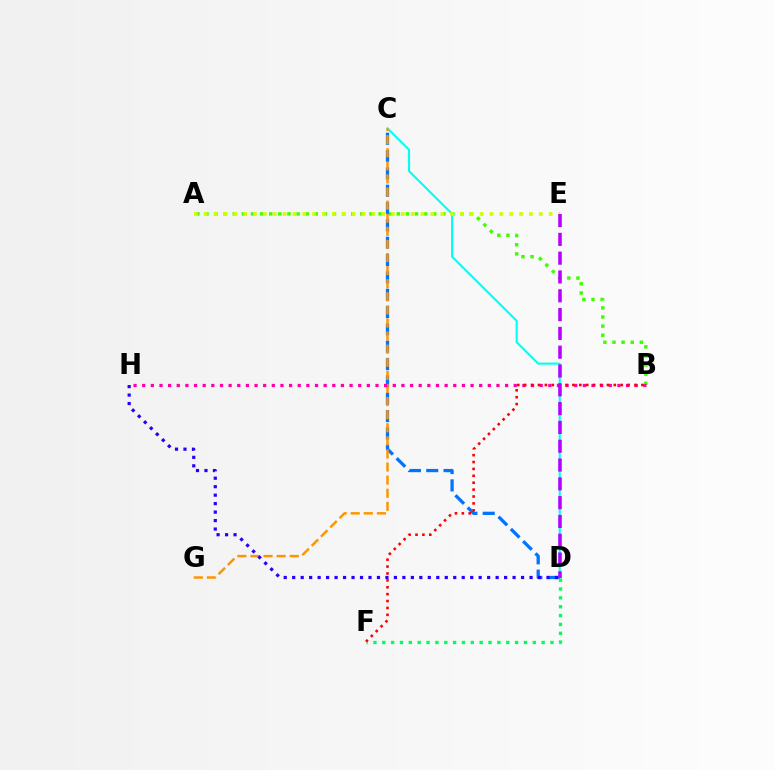{('A', 'B'): [{'color': '#3dff00', 'line_style': 'dotted', 'thickness': 2.48}], ('C', 'D'): [{'color': '#00fff6', 'line_style': 'solid', 'thickness': 1.51}, {'color': '#0074ff', 'line_style': 'dashed', 'thickness': 2.35}], ('D', 'F'): [{'color': '#00ff5c', 'line_style': 'dotted', 'thickness': 2.41}], ('C', 'G'): [{'color': '#ff9400', 'line_style': 'dashed', 'thickness': 1.78}], ('B', 'H'): [{'color': '#ff00ac', 'line_style': 'dotted', 'thickness': 2.35}], ('A', 'E'): [{'color': '#d1ff00', 'line_style': 'dotted', 'thickness': 2.68}], ('D', 'H'): [{'color': '#2500ff', 'line_style': 'dotted', 'thickness': 2.3}], ('B', 'F'): [{'color': '#ff0000', 'line_style': 'dotted', 'thickness': 1.87}], ('D', 'E'): [{'color': '#b900ff', 'line_style': 'dashed', 'thickness': 2.55}]}